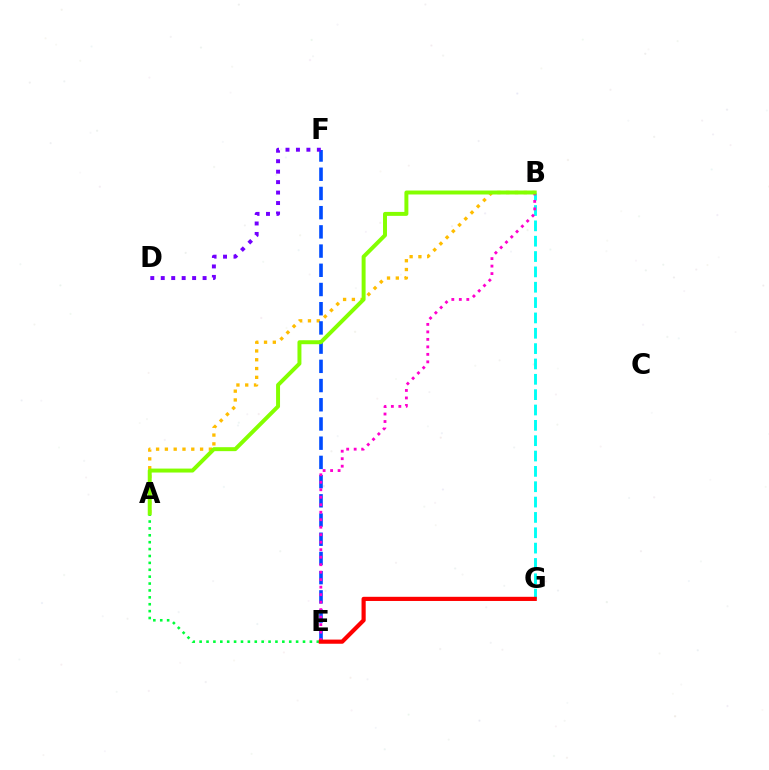{('A', 'E'): [{'color': '#00ff39', 'line_style': 'dotted', 'thickness': 1.87}], ('A', 'B'): [{'color': '#ffbd00', 'line_style': 'dotted', 'thickness': 2.39}, {'color': '#84ff00', 'line_style': 'solid', 'thickness': 2.85}], ('E', 'F'): [{'color': '#004bff', 'line_style': 'dashed', 'thickness': 2.61}], ('B', 'G'): [{'color': '#00fff6', 'line_style': 'dashed', 'thickness': 2.08}], ('D', 'F'): [{'color': '#7200ff', 'line_style': 'dotted', 'thickness': 2.84}], ('B', 'E'): [{'color': '#ff00cf', 'line_style': 'dotted', 'thickness': 2.04}], ('E', 'G'): [{'color': '#ff0000', 'line_style': 'solid', 'thickness': 2.99}]}